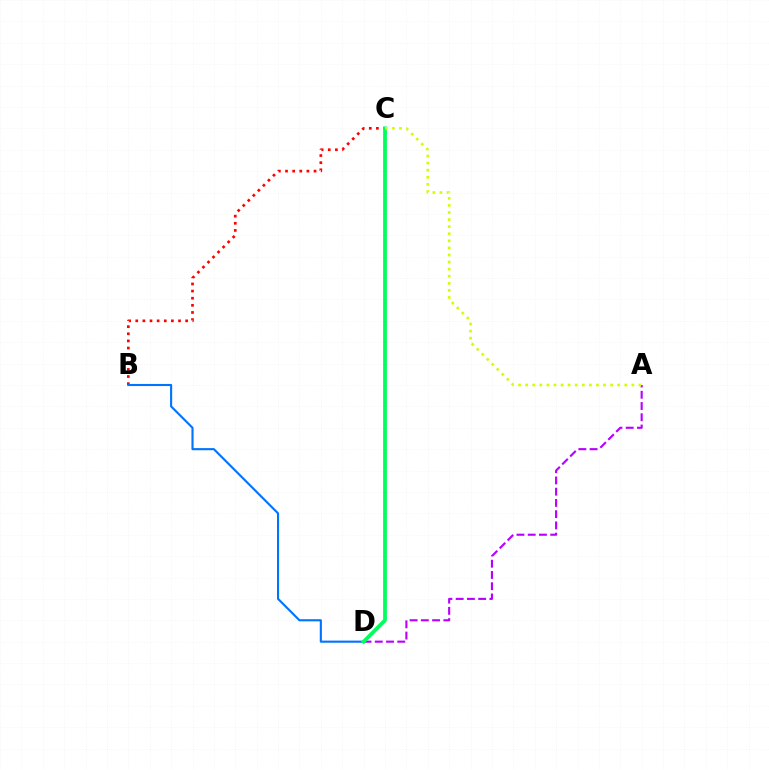{('B', 'C'): [{'color': '#ff0000', 'line_style': 'dotted', 'thickness': 1.94}], ('B', 'D'): [{'color': '#0074ff', 'line_style': 'solid', 'thickness': 1.52}], ('A', 'D'): [{'color': '#b900ff', 'line_style': 'dashed', 'thickness': 1.53}], ('C', 'D'): [{'color': '#00ff5c', 'line_style': 'solid', 'thickness': 2.71}], ('A', 'C'): [{'color': '#d1ff00', 'line_style': 'dotted', 'thickness': 1.92}]}